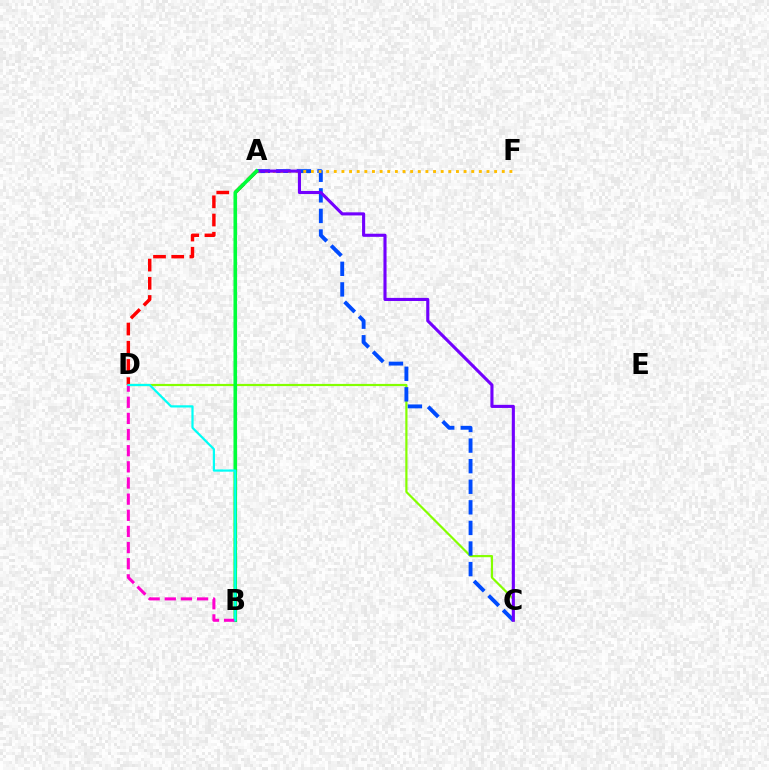{('C', 'D'): [{'color': '#84ff00', 'line_style': 'solid', 'thickness': 1.58}], ('A', 'C'): [{'color': '#004bff', 'line_style': 'dashed', 'thickness': 2.8}, {'color': '#7200ff', 'line_style': 'solid', 'thickness': 2.23}], ('A', 'F'): [{'color': '#ffbd00', 'line_style': 'dotted', 'thickness': 2.07}], ('A', 'D'): [{'color': '#ff0000', 'line_style': 'dashed', 'thickness': 2.47}], ('A', 'B'): [{'color': '#00ff39', 'line_style': 'solid', 'thickness': 2.59}], ('B', 'D'): [{'color': '#ff00cf', 'line_style': 'dashed', 'thickness': 2.19}, {'color': '#00fff6', 'line_style': 'solid', 'thickness': 1.6}]}